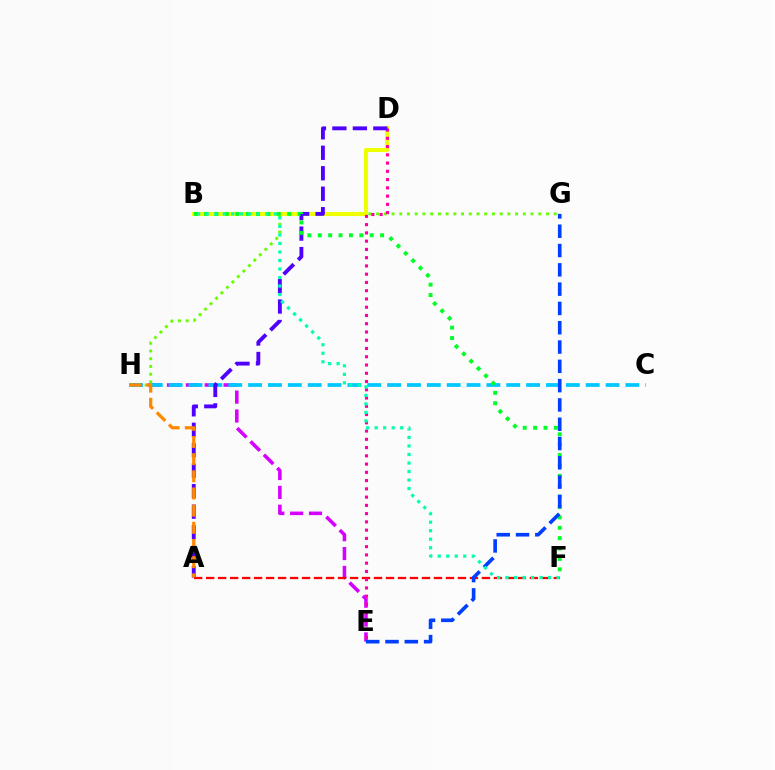{('E', 'H'): [{'color': '#d600ff', 'line_style': 'dashed', 'thickness': 2.56}], ('C', 'H'): [{'color': '#00c7ff', 'line_style': 'dashed', 'thickness': 2.7}], ('G', 'H'): [{'color': '#66ff00', 'line_style': 'dotted', 'thickness': 2.1}], ('A', 'F'): [{'color': '#ff0000', 'line_style': 'dashed', 'thickness': 1.63}], ('B', 'D'): [{'color': '#eeff00', 'line_style': 'solid', 'thickness': 2.94}], ('D', 'E'): [{'color': '#ff00a0', 'line_style': 'dotted', 'thickness': 2.24}], ('A', 'D'): [{'color': '#4f00ff', 'line_style': 'dashed', 'thickness': 2.78}], ('B', 'F'): [{'color': '#00ff27', 'line_style': 'dotted', 'thickness': 2.82}, {'color': '#00ffaf', 'line_style': 'dotted', 'thickness': 2.31}], ('A', 'H'): [{'color': '#ff8800', 'line_style': 'dashed', 'thickness': 2.33}], ('E', 'G'): [{'color': '#003fff', 'line_style': 'dashed', 'thickness': 2.62}]}